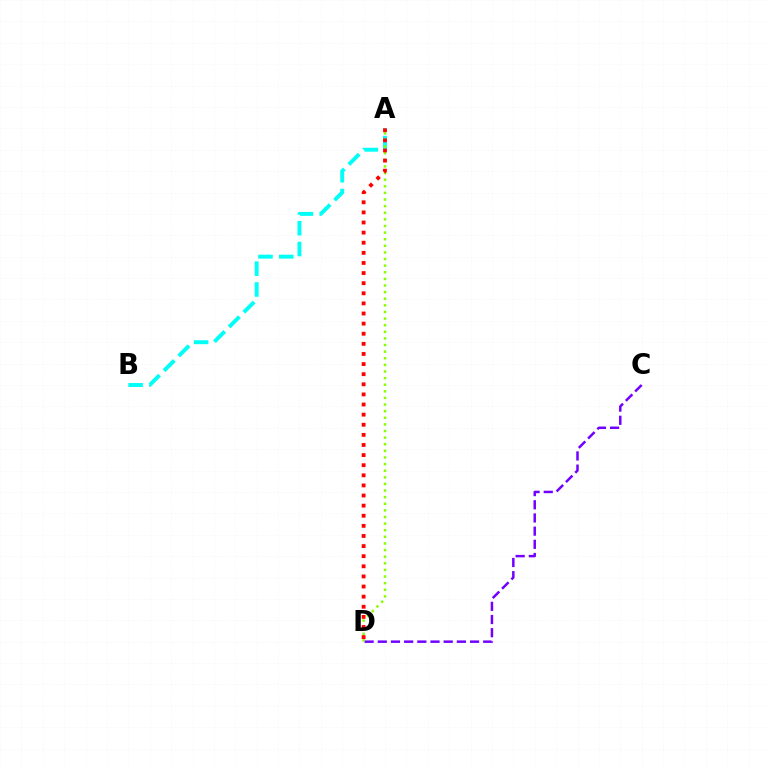{('A', 'B'): [{'color': '#00fff6', 'line_style': 'dashed', 'thickness': 2.83}], ('C', 'D'): [{'color': '#7200ff', 'line_style': 'dashed', 'thickness': 1.79}], ('A', 'D'): [{'color': '#84ff00', 'line_style': 'dotted', 'thickness': 1.8}, {'color': '#ff0000', 'line_style': 'dotted', 'thickness': 2.75}]}